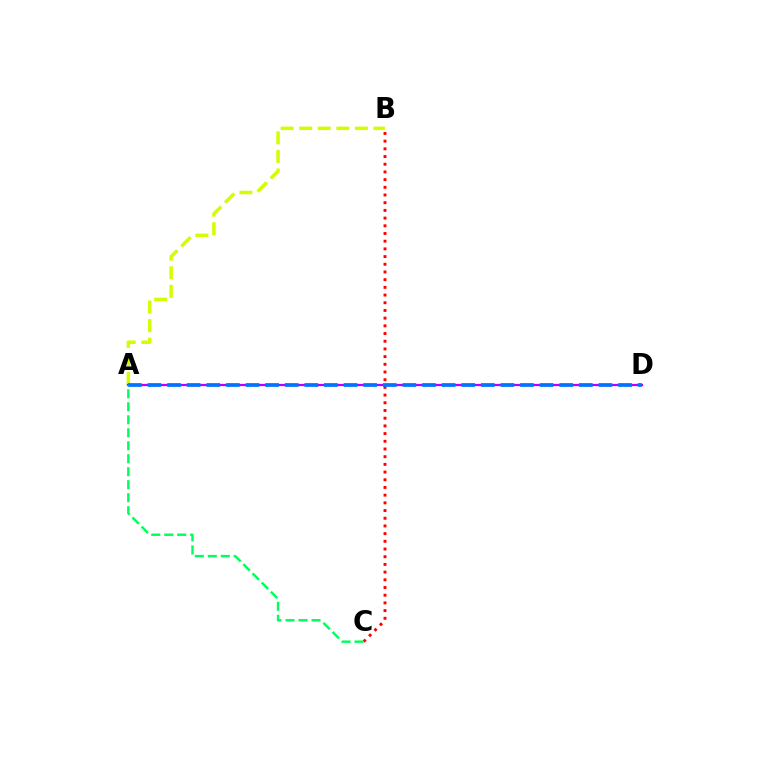{('B', 'C'): [{'color': '#ff0000', 'line_style': 'dotted', 'thickness': 2.09}], ('A', 'B'): [{'color': '#d1ff00', 'line_style': 'dashed', 'thickness': 2.52}], ('A', 'D'): [{'color': '#b900ff', 'line_style': 'solid', 'thickness': 1.63}, {'color': '#0074ff', 'line_style': 'dashed', 'thickness': 2.66}], ('A', 'C'): [{'color': '#00ff5c', 'line_style': 'dashed', 'thickness': 1.76}]}